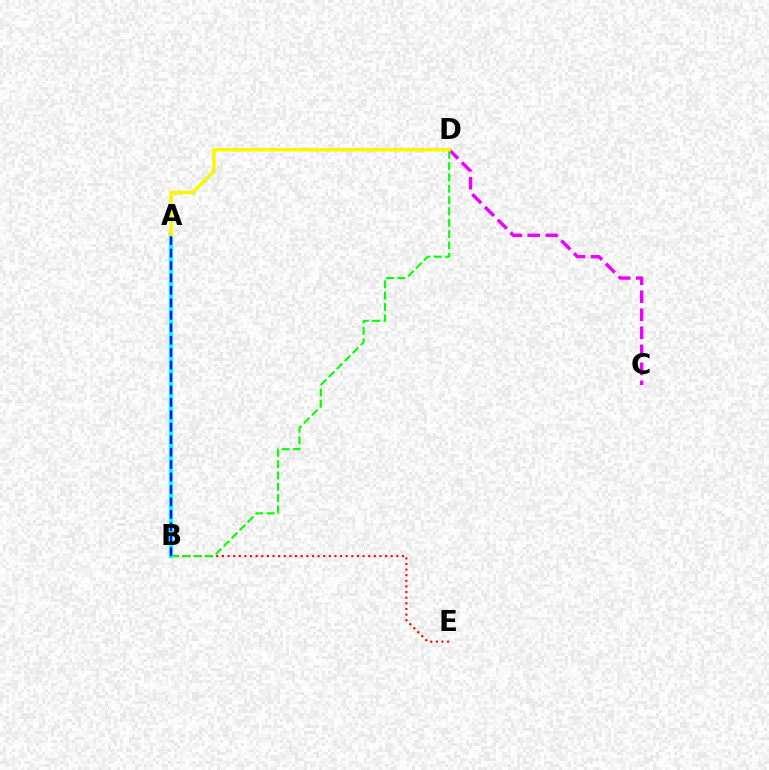{('B', 'E'): [{'color': '#ff0000', 'line_style': 'dotted', 'thickness': 1.53}], ('C', 'D'): [{'color': '#ee00ff', 'line_style': 'dashed', 'thickness': 2.45}], ('B', 'D'): [{'color': '#08ff00', 'line_style': 'dashed', 'thickness': 1.54}], ('A', 'B'): [{'color': '#00fff6', 'line_style': 'solid', 'thickness': 3.0}, {'color': '#0010ff', 'line_style': 'dashed', 'thickness': 1.69}], ('A', 'D'): [{'color': '#fcf500', 'line_style': 'solid', 'thickness': 2.51}]}